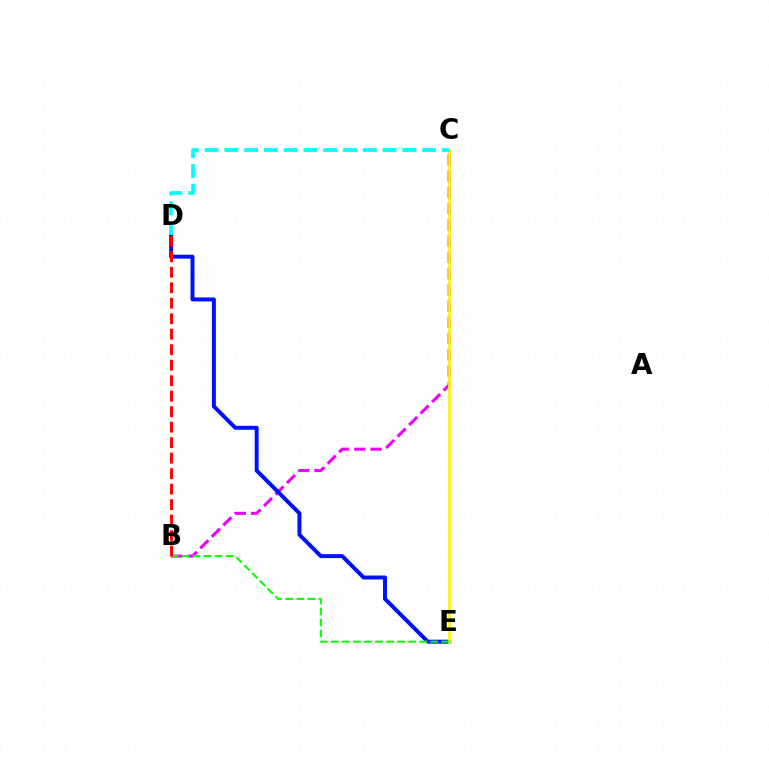{('B', 'C'): [{'color': '#ee00ff', 'line_style': 'dashed', 'thickness': 2.21}], ('D', 'E'): [{'color': '#0010ff', 'line_style': 'solid', 'thickness': 2.85}], ('C', 'E'): [{'color': '#fcf500', 'line_style': 'solid', 'thickness': 1.92}], ('C', 'D'): [{'color': '#00fff6', 'line_style': 'dashed', 'thickness': 2.69}], ('B', 'E'): [{'color': '#08ff00', 'line_style': 'dashed', 'thickness': 1.5}], ('B', 'D'): [{'color': '#ff0000', 'line_style': 'dashed', 'thickness': 2.1}]}